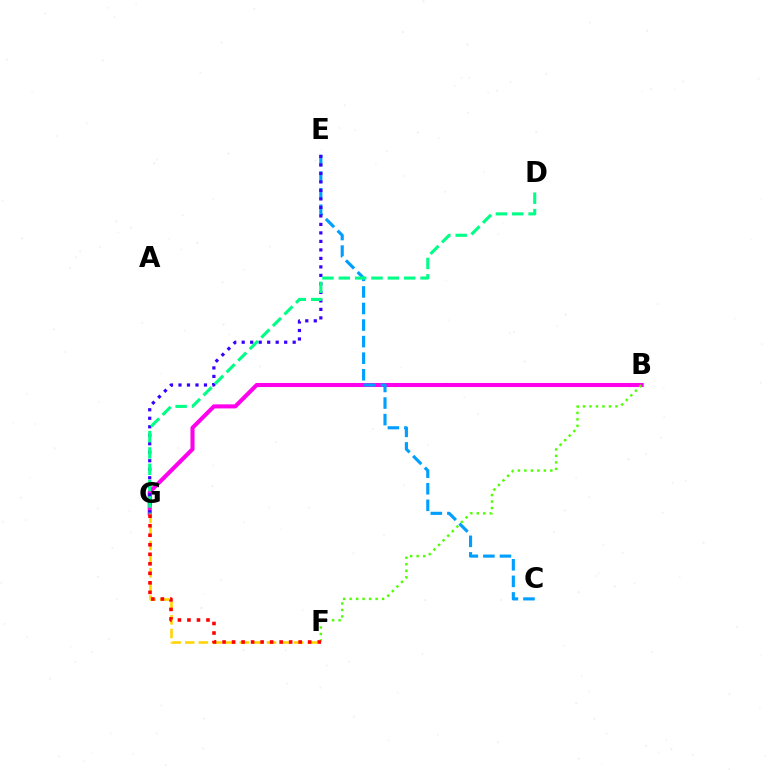{('B', 'G'): [{'color': '#ff00ed', 'line_style': 'solid', 'thickness': 2.93}], ('F', 'G'): [{'color': '#ffd500', 'line_style': 'dashed', 'thickness': 1.85}, {'color': '#ff0000', 'line_style': 'dotted', 'thickness': 2.59}], ('C', 'E'): [{'color': '#009eff', 'line_style': 'dashed', 'thickness': 2.25}], ('E', 'G'): [{'color': '#3700ff', 'line_style': 'dotted', 'thickness': 2.31}], ('D', 'G'): [{'color': '#00ff86', 'line_style': 'dashed', 'thickness': 2.22}], ('B', 'F'): [{'color': '#4fff00', 'line_style': 'dotted', 'thickness': 1.76}]}